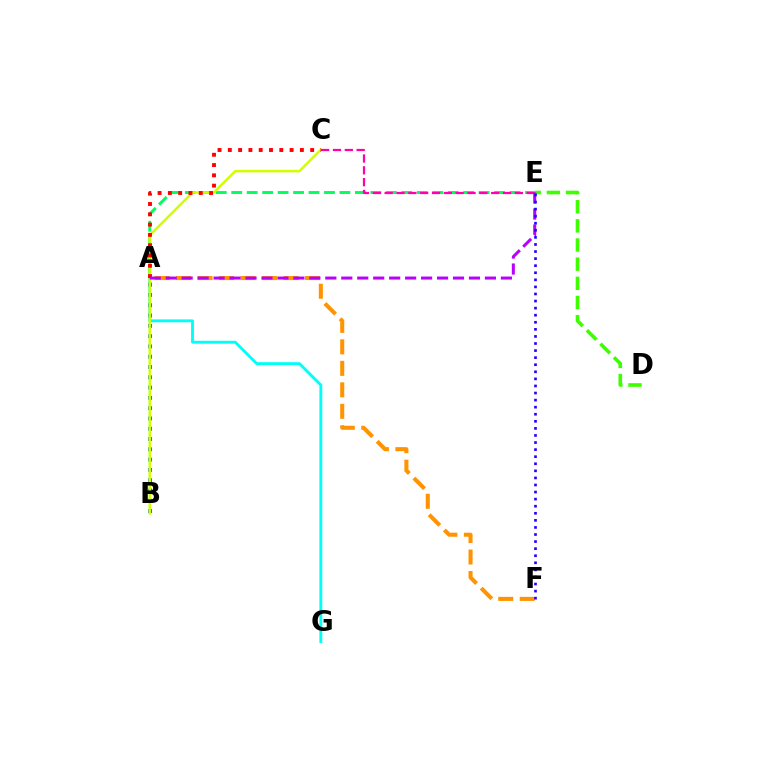{('A', 'E'): [{'color': '#00ff5c', 'line_style': 'dashed', 'thickness': 2.1}, {'color': '#b900ff', 'line_style': 'dashed', 'thickness': 2.17}], ('A', 'F'): [{'color': '#ff9400', 'line_style': 'dashed', 'thickness': 2.92}], ('A', 'G'): [{'color': '#00fff6', 'line_style': 'solid', 'thickness': 2.07}], ('A', 'B'): [{'color': '#0074ff', 'line_style': 'dotted', 'thickness': 2.8}], ('B', 'C'): [{'color': '#d1ff00', 'line_style': 'solid', 'thickness': 1.8}], ('A', 'C'): [{'color': '#ff0000', 'line_style': 'dotted', 'thickness': 2.8}], ('D', 'E'): [{'color': '#3dff00', 'line_style': 'dashed', 'thickness': 2.6}], ('C', 'E'): [{'color': '#ff00ac', 'line_style': 'dashed', 'thickness': 1.61}], ('E', 'F'): [{'color': '#2500ff', 'line_style': 'dotted', 'thickness': 1.92}]}